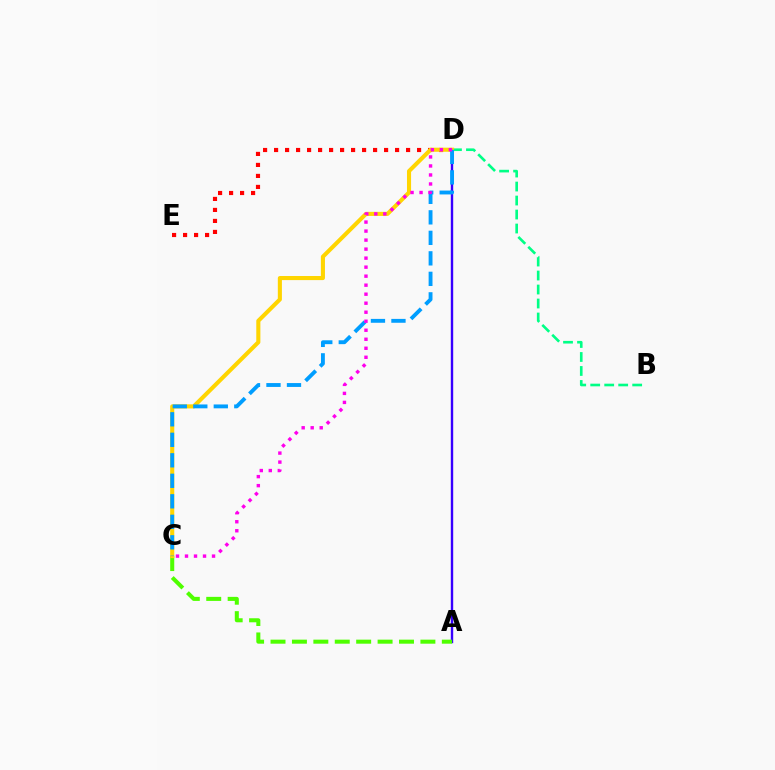{('D', 'E'): [{'color': '#ff0000', 'line_style': 'dotted', 'thickness': 2.99}], ('B', 'D'): [{'color': '#00ff86', 'line_style': 'dashed', 'thickness': 1.9}], ('A', 'D'): [{'color': '#3700ff', 'line_style': 'solid', 'thickness': 1.73}], ('A', 'C'): [{'color': '#4fff00', 'line_style': 'dashed', 'thickness': 2.91}], ('C', 'D'): [{'color': '#ffd500', 'line_style': 'solid', 'thickness': 2.95}, {'color': '#009eff', 'line_style': 'dashed', 'thickness': 2.78}, {'color': '#ff00ed', 'line_style': 'dotted', 'thickness': 2.45}]}